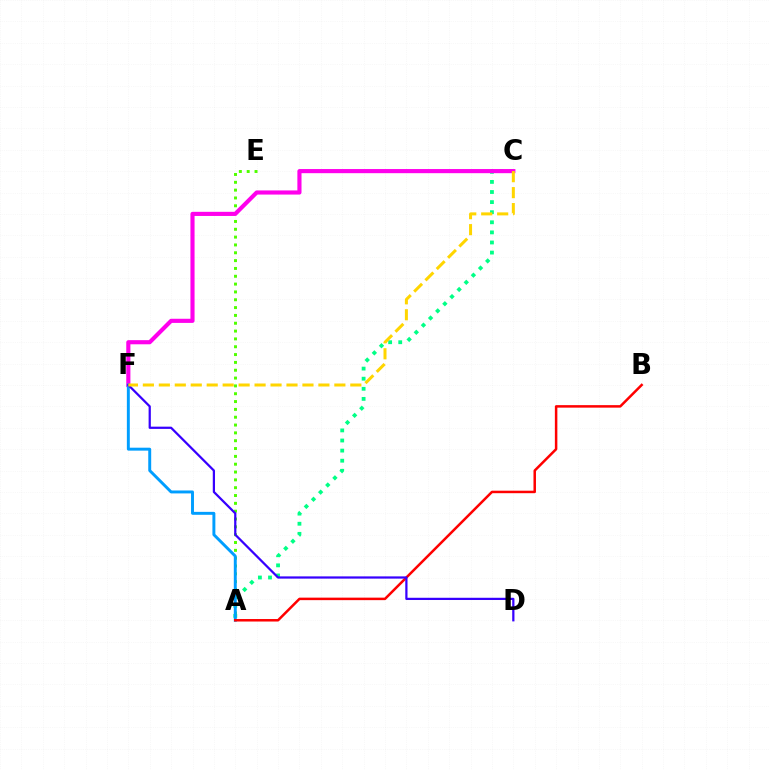{('A', 'C'): [{'color': '#00ff86', 'line_style': 'dotted', 'thickness': 2.74}], ('A', 'E'): [{'color': '#4fff00', 'line_style': 'dotted', 'thickness': 2.13}], ('C', 'F'): [{'color': '#ff00ed', 'line_style': 'solid', 'thickness': 2.98}, {'color': '#ffd500', 'line_style': 'dashed', 'thickness': 2.17}], ('A', 'F'): [{'color': '#009eff', 'line_style': 'solid', 'thickness': 2.12}], ('A', 'B'): [{'color': '#ff0000', 'line_style': 'solid', 'thickness': 1.8}], ('D', 'F'): [{'color': '#3700ff', 'line_style': 'solid', 'thickness': 1.61}]}